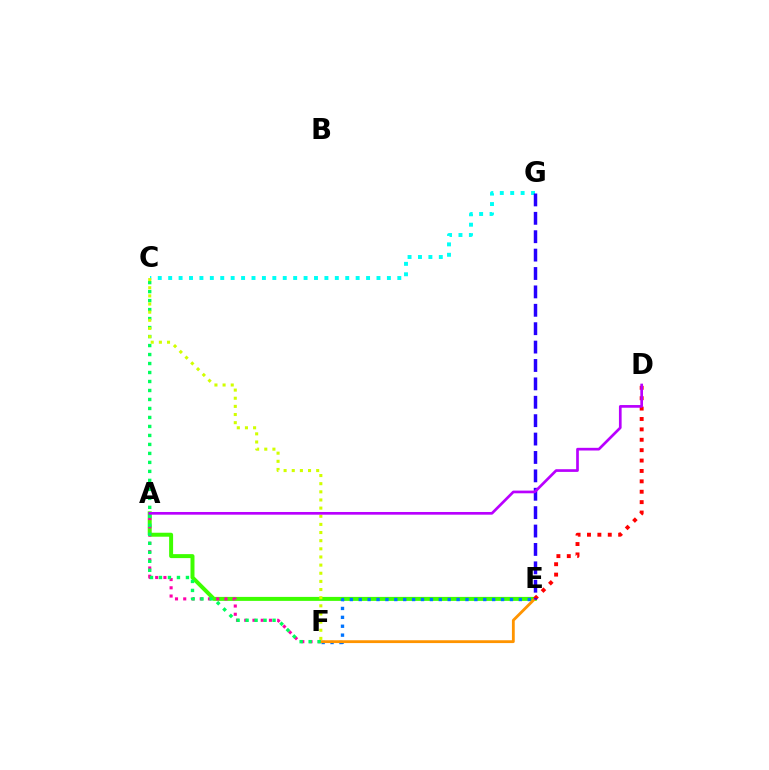{('C', 'G'): [{'color': '#00fff6', 'line_style': 'dotted', 'thickness': 2.83}], ('A', 'E'): [{'color': '#3dff00', 'line_style': 'solid', 'thickness': 2.86}], ('A', 'F'): [{'color': '#ff00ac', 'line_style': 'dotted', 'thickness': 2.24}], ('E', 'F'): [{'color': '#0074ff', 'line_style': 'dotted', 'thickness': 2.42}, {'color': '#ff9400', 'line_style': 'solid', 'thickness': 2.03}], ('D', 'E'): [{'color': '#ff0000', 'line_style': 'dotted', 'thickness': 2.82}], ('C', 'F'): [{'color': '#00ff5c', 'line_style': 'dotted', 'thickness': 2.44}, {'color': '#d1ff00', 'line_style': 'dotted', 'thickness': 2.21}], ('E', 'G'): [{'color': '#2500ff', 'line_style': 'dashed', 'thickness': 2.5}], ('A', 'D'): [{'color': '#b900ff', 'line_style': 'solid', 'thickness': 1.94}]}